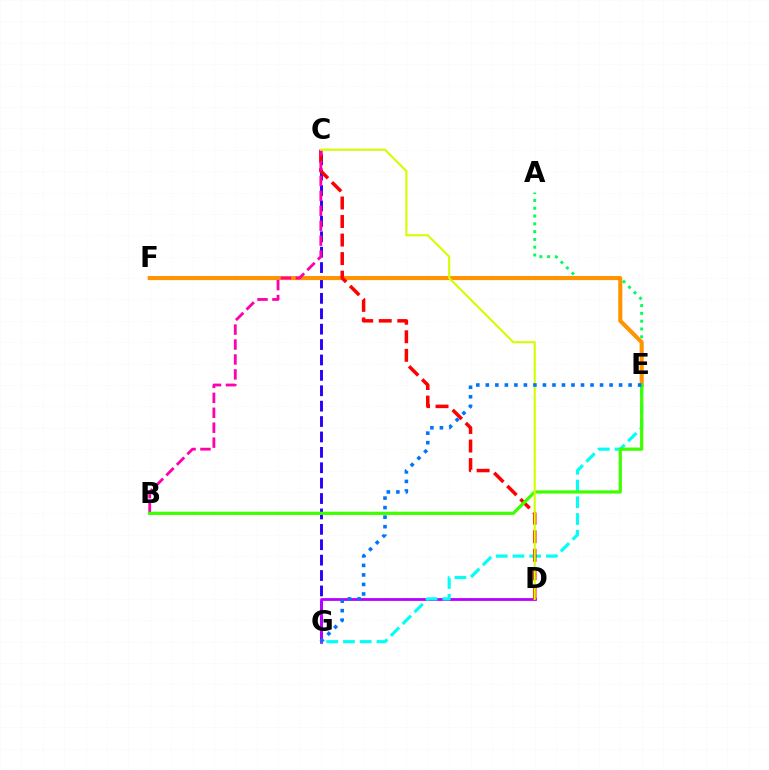{('C', 'G'): [{'color': '#2500ff', 'line_style': 'dashed', 'thickness': 2.09}], ('A', 'E'): [{'color': '#00ff5c', 'line_style': 'dotted', 'thickness': 2.12}], ('E', 'F'): [{'color': '#ff9400', 'line_style': 'solid', 'thickness': 2.95}], ('D', 'G'): [{'color': '#b900ff', 'line_style': 'solid', 'thickness': 2.01}], ('E', 'G'): [{'color': '#00fff6', 'line_style': 'dashed', 'thickness': 2.27}, {'color': '#0074ff', 'line_style': 'dotted', 'thickness': 2.59}], ('C', 'D'): [{'color': '#ff0000', 'line_style': 'dashed', 'thickness': 2.52}, {'color': '#d1ff00', 'line_style': 'solid', 'thickness': 1.52}], ('B', 'C'): [{'color': '#ff00ac', 'line_style': 'dashed', 'thickness': 2.03}], ('B', 'E'): [{'color': '#3dff00', 'line_style': 'solid', 'thickness': 2.32}]}